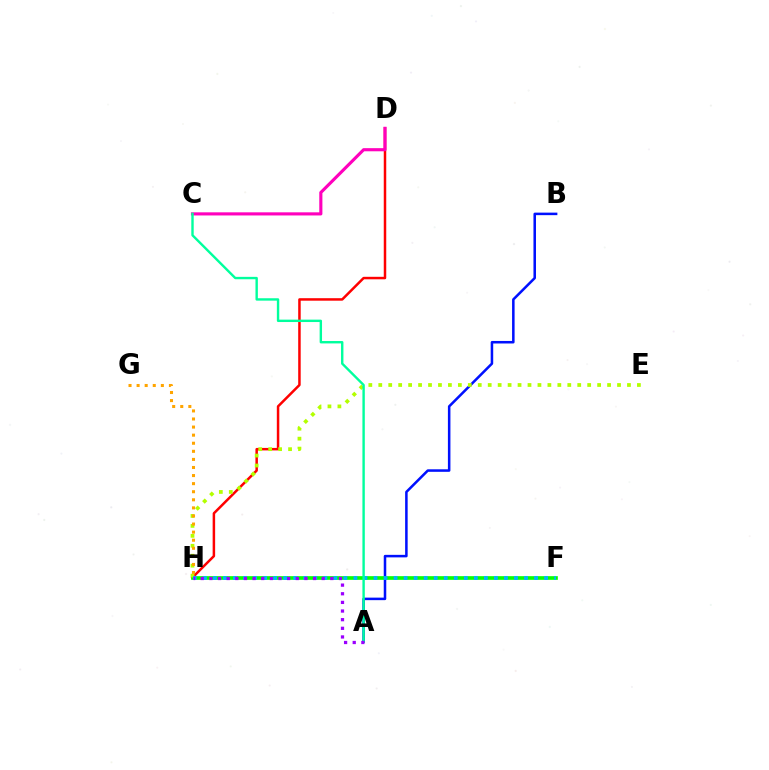{('D', 'H'): [{'color': '#ff0000', 'line_style': 'solid', 'thickness': 1.8}], ('A', 'B'): [{'color': '#0010ff', 'line_style': 'solid', 'thickness': 1.82}], ('F', 'H'): [{'color': '#08ff00', 'line_style': 'solid', 'thickness': 2.65}, {'color': '#00b5ff', 'line_style': 'dotted', 'thickness': 2.73}], ('C', 'D'): [{'color': '#ff00bd', 'line_style': 'solid', 'thickness': 2.25}], ('E', 'H'): [{'color': '#b3ff00', 'line_style': 'dotted', 'thickness': 2.7}], ('G', 'H'): [{'color': '#ffa500', 'line_style': 'dotted', 'thickness': 2.2}], ('A', 'C'): [{'color': '#00ff9d', 'line_style': 'solid', 'thickness': 1.73}], ('A', 'H'): [{'color': '#9b00ff', 'line_style': 'dotted', 'thickness': 2.35}]}